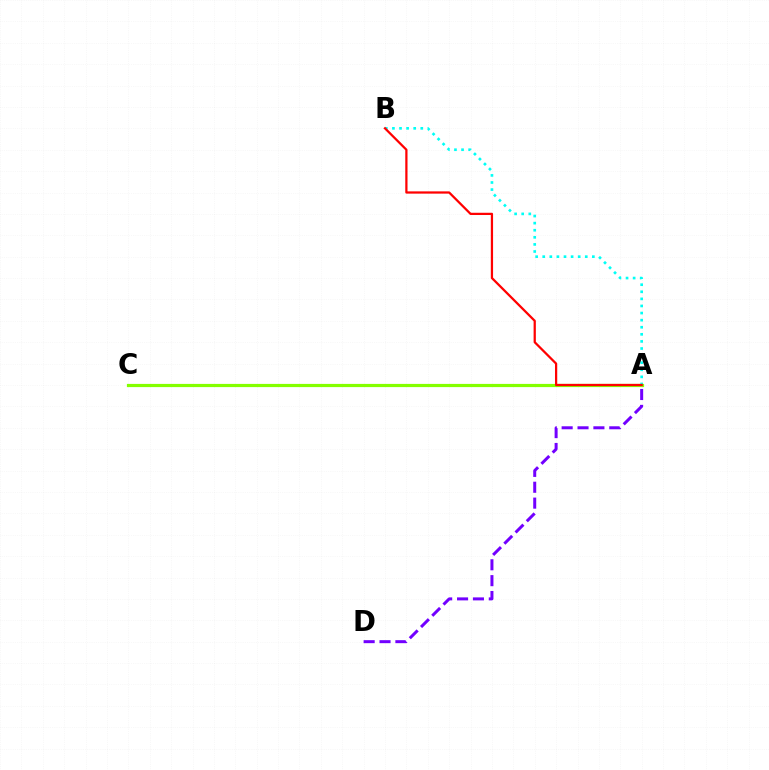{('A', 'B'): [{'color': '#00fff6', 'line_style': 'dotted', 'thickness': 1.93}, {'color': '#ff0000', 'line_style': 'solid', 'thickness': 1.62}], ('A', 'D'): [{'color': '#7200ff', 'line_style': 'dashed', 'thickness': 2.16}], ('A', 'C'): [{'color': '#84ff00', 'line_style': 'solid', 'thickness': 2.3}]}